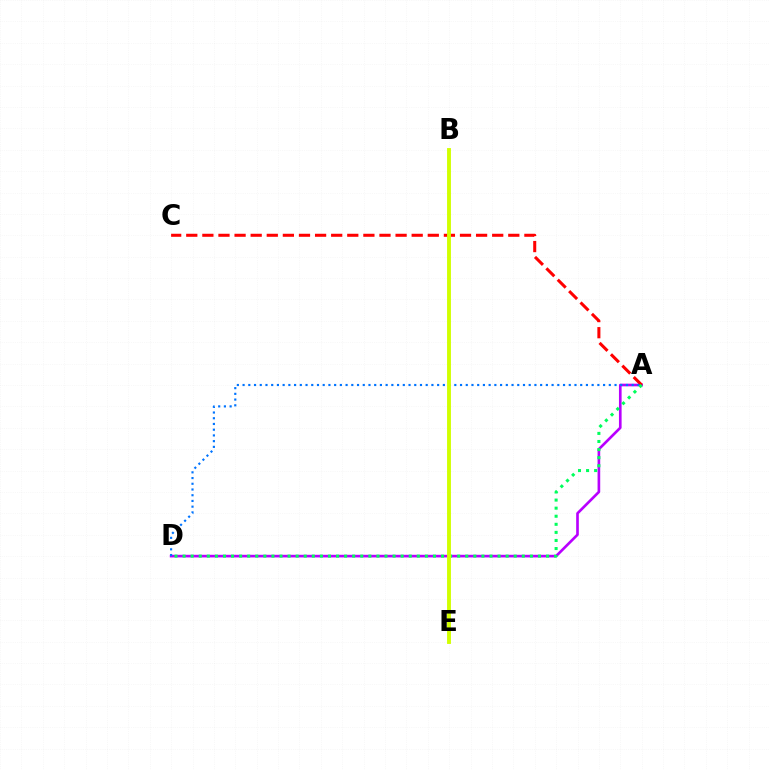{('A', 'D'): [{'color': '#b900ff', 'line_style': 'solid', 'thickness': 1.91}, {'color': '#0074ff', 'line_style': 'dotted', 'thickness': 1.55}, {'color': '#00ff5c', 'line_style': 'dotted', 'thickness': 2.19}], ('A', 'C'): [{'color': '#ff0000', 'line_style': 'dashed', 'thickness': 2.19}], ('B', 'E'): [{'color': '#d1ff00', 'line_style': 'solid', 'thickness': 2.79}]}